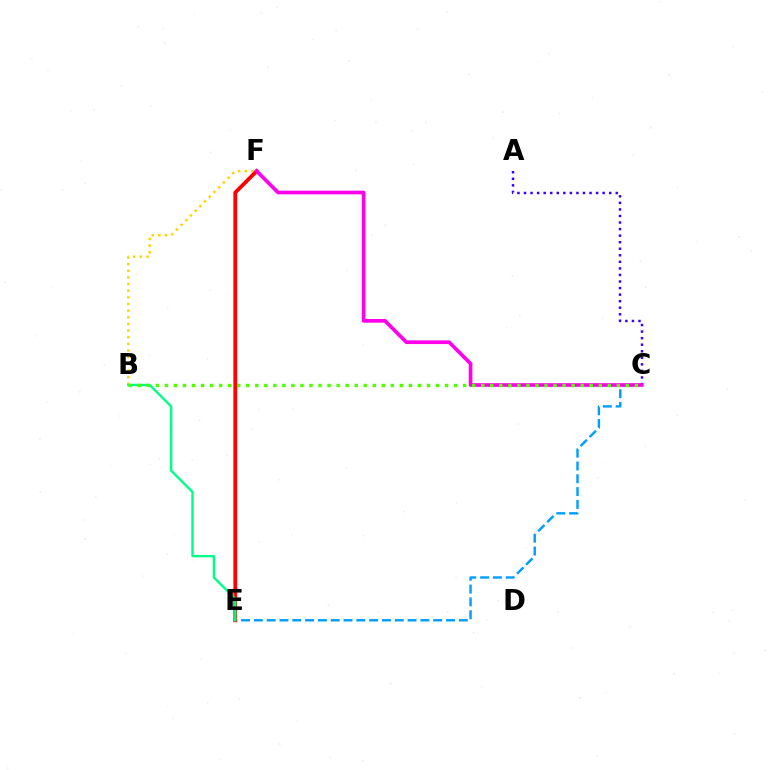{('C', 'E'): [{'color': '#009eff', 'line_style': 'dashed', 'thickness': 1.74}], ('B', 'F'): [{'color': '#ffd500', 'line_style': 'dotted', 'thickness': 1.81}], ('E', 'F'): [{'color': '#ff0000', 'line_style': 'solid', 'thickness': 2.74}], ('B', 'E'): [{'color': '#00ff86', 'line_style': 'solid', 'thickness': 1.72}], ('A', 'C'): [{'color': '#3700ff', 'line_style': 'dotted', 'thickness': 1.78}], ('C', 'F'): [{'color': '#ff00ed', 'line_style': 'solid', 'thickness': 2.65}], ('B', 'C'): [{'color': '#4fff00', 'line_style': 'dotted', 'thickness': 2.46}]}